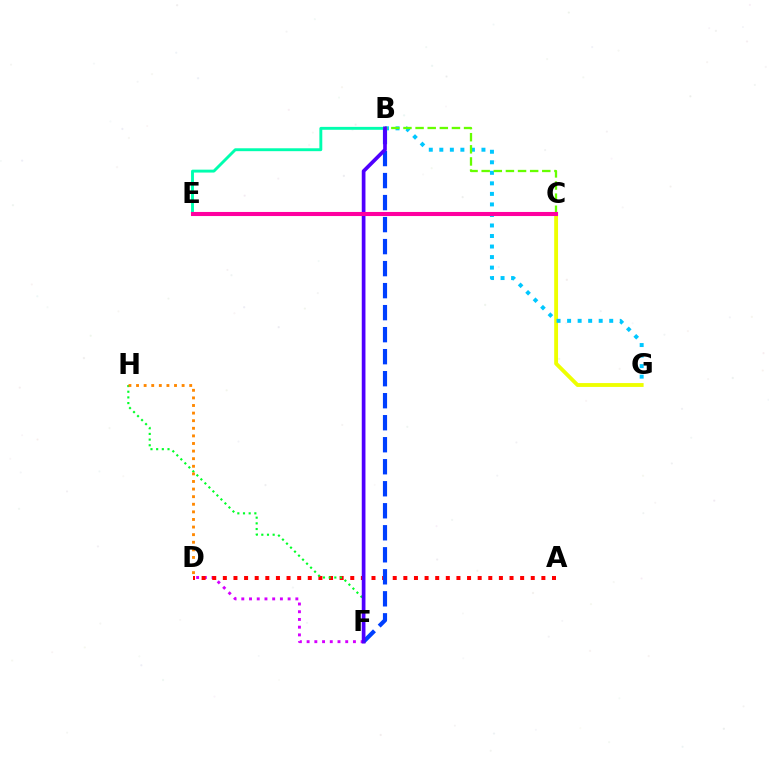{('D', 'F'): [{'color': '#d600ff', 'line_style': 'dotted', 'thickness': 2.1}], ('A', 'D'): [{'color': '#ff0000', 'line_style': 'dotted', 'thickness': 2.88}], ('C', 'G'): [{'color': '#eeff00', 'line_style': 'solid', 'thickness': 2.78}], ('B', 'E'): [{'color': '#00ffaf', 'line_style': 'solid', 'thickness': 2.09}], ('B', 'F'): [{'color': '#003fff', 'line_style': 'dashed', 'thickness': 2.99}, {'color': '#4f00ff', 'line_style': 'solid', 'thickness': 2.66}], ('B', 'G'): [{'color': '#00c7ff', 'line_style': 'dotted', 'thickness': 2.86}], ('F', 'H'): [{'color': '#00ff27', 'line_style': 'dotted', 'thickness': 1.54}], ('B', 'C'): [{'color': '#66ff00', 'line_style': 'dashed', 'thickness': 1.65}], ('D', 'H'): [{'color': '#ff8800', 'line_style': 'dotted', 'thickness': 2.06}], ('C', 'E'): [{'color': '#ff00a0', 'line_style': 'solid', 'thickness': 2.94}]}